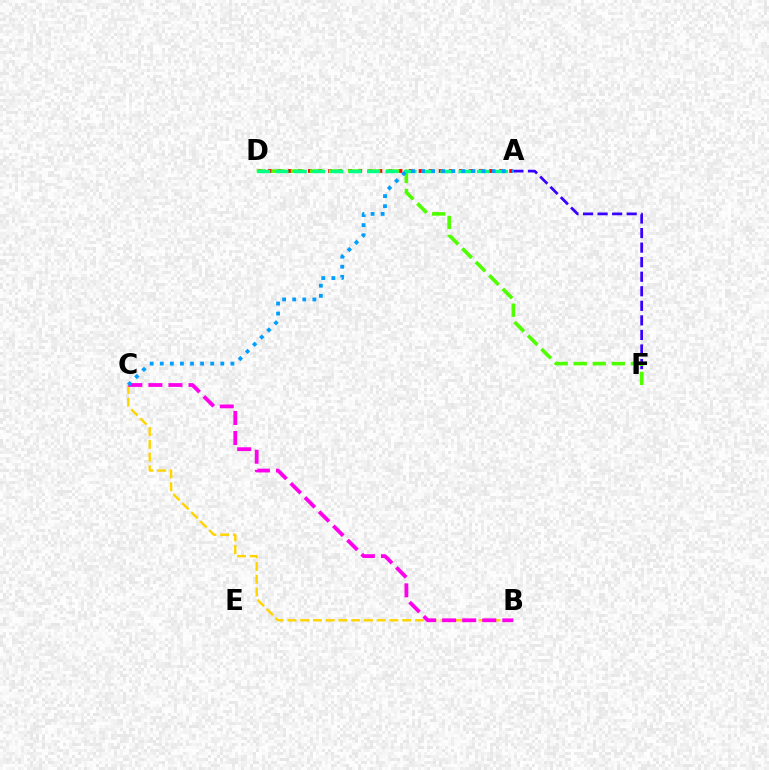{('B', 'C'): [{'color': '#ffd500', 'line_style': 'dashed', 'thickness': 1.73}, {'color': '#ff00ed', 'line_style': 'dashed', 'thickness': 2.73}], ('A', 'F'): [{'color': '#3700ff', 'line_style': 'dashed', 'thickness': 1.98}], ('A', 'D'): [{'color': '#ff0000', 'line_style': 'dotted', 'thickness': 2.73}, {'color': '#00ff86', 'line_style': 'dashed', 'thickness': 2.48}], ('D', 'F'): [{'color': '#4fff00', 'line_style': 'dashed', 'thickness': 2.59}], ('A', 'C'): [{'color': '#009eff', 'line_style': 'dotted', 'thickness': 2.74}]}